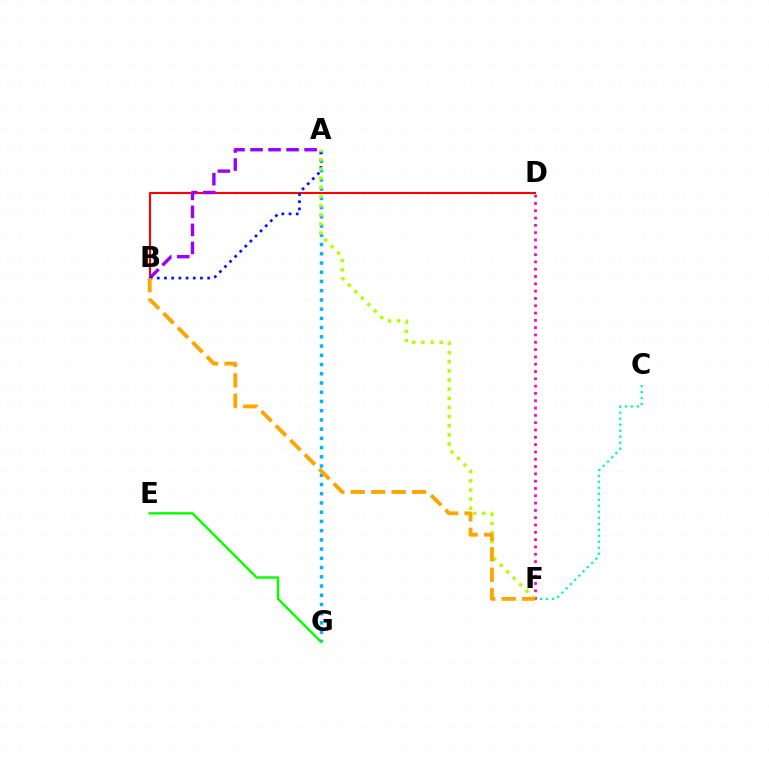{('C', 'F'): [{'color': '#00ff9d', 'line_style': 'dotted', 'thickness': 1.63}], ('D', 'F'): [{'color': '#ff00bd', 'line_style': 'dotted', 'thickness': 1.99}], ('B', 'D'): [{'color': '#ff0000', 'line_style': 'solid', 'thickness': 1.51}], ('A', 'B'): [{'color': '#9b00ff', 'line_style': 'dashed', 'thickness': 2.45}, {'color': '#0010ff', 'line_style': 'dotted', 'thickness': 1.96}], ('A', 'G'): [{'color': '#00b5ff', 'line_style': 'dotted', 'thickness': 2.51}], ('A', 'F'): [{'color': '#b3ff00', 'line_style': 'dotted', 'thickness': 2.48}], ('B', 'F'): [{'color': '#ffa500', 'line_style': 'dashed', 'thickness': 2.78}], ('E', 'G'): [{'color': '#08ff00', 'line_style': 'solid', 'thickness': 1.74}]}